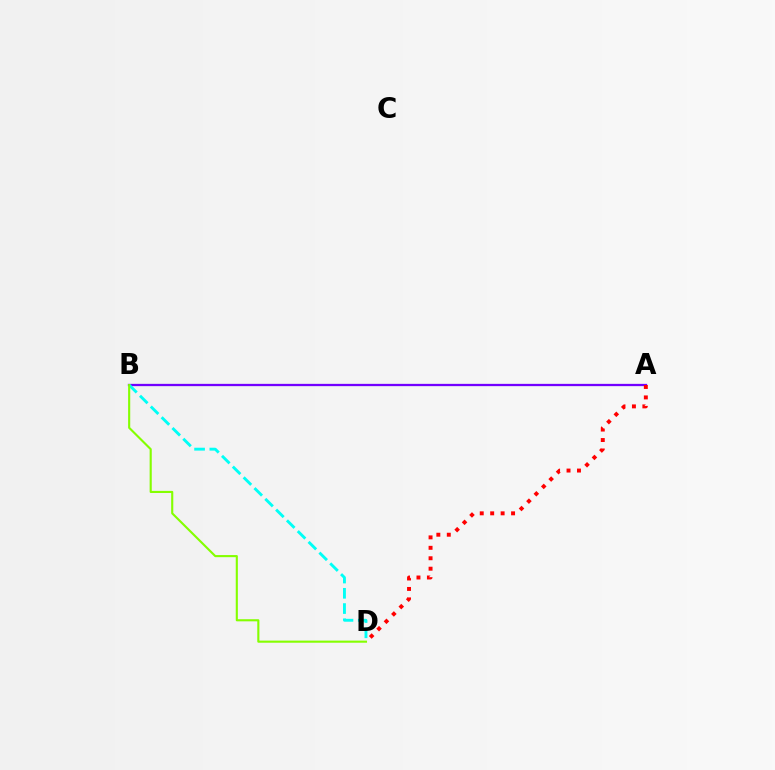{('A', 'B'): [{'color': '#7200ff', 'line_style': 'solid', 'thickness': 1.64}], ('B', 'D'): [{'color': '#00fff6', 'line_style': 'dashed', 'thickness': 2.07}, {'color': '#84ff00', 'line_style': 'solid', 'thickness': 1.53}], ('A', 'D'): [{'color': '#ff0000', 'line_style': 'dotted', 'thickness': 2.84}]}